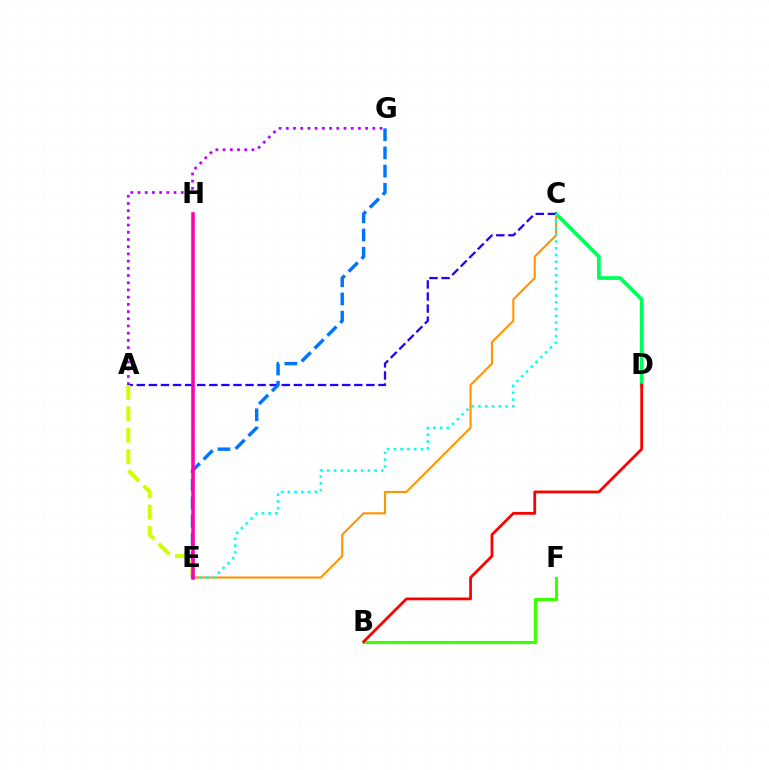{('B', 'F'): [{'color': '#3dff00', 'line_style': 'solid', 'thickness': 2.26}], ('C', 'D'): [{'color': '#00ff5c', 'line_style': 'solid', 'thickness': 2.68}], ('B', 'D'): [{'color': '#ff0000', 'line_style': 'solid', 'thickness': 2.0}], ('A', 'G'): [{'color': '#b900ff', 'line_style': 'dotted', 'thickness': 1.96}], ('C', 'E'): [{'color': '#ff9400', 'line_style': 'solid', 'thickness': 1.51}, {'color': '#00fff6', 'line_style': 'dotted', 'thickness': 1.84}], ('A', 'C'): [{'color': '#2500ff', 'line_style': 'dashed', 'thickness': 1.64}], ('E', 'G'): [{'color': '#0074ff', 'line_style': 'dashed', 'thickness': 2.47}], ('A', 'E'): [{'color': '#d1ff00', 'line_style': 'dashed', 'thickness': 2.91}], ('E', 'H'): [{'color': '#ff00ac', 'line_style': 'solid', 'thickness': 2.57}]}